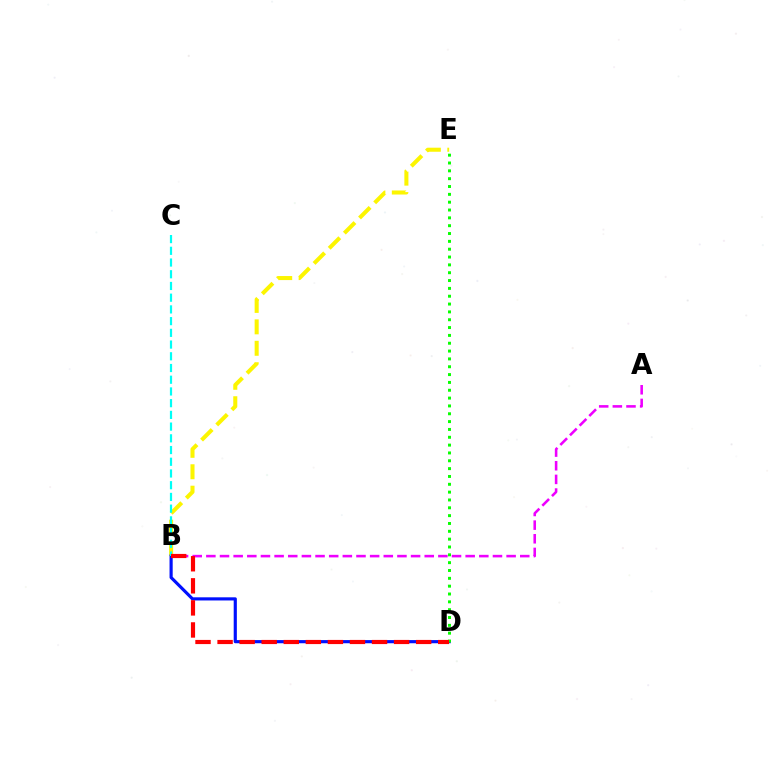{('B', 'E'): [{'color': '#fcf500', 'line_style': 'dashed', 'thickness': 2.91}], ('B', 'D'): [{'color': '#0010ff', 'line_style': 'solid', 'thickness': 2.27}, {'color': '#ff0000', 'line_style': 'dashed', 'thickness': 3.0}], ('B', 'C'): [{'color': '#00fff6', 'line_style': 'dashed', 'thickness': 1.59}], ('D', 'E'): [{'color': '#08ff00', 'line_style': 'dotted', 'thickness': 2.13}], ('A', 'B'): [{'color': '#ee00ff', 'line_style': 'dashed', 'thickness': 1.85}]}